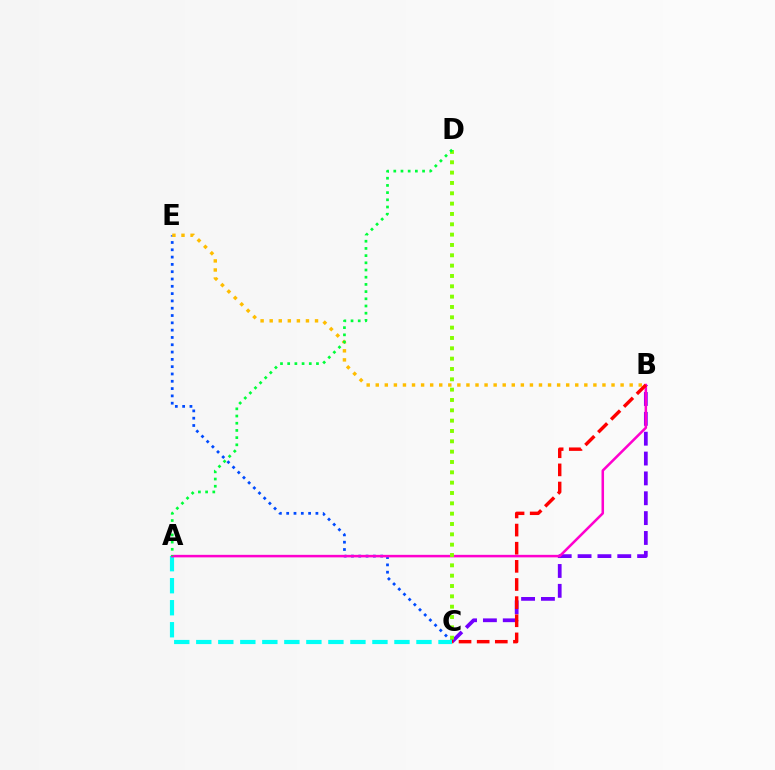{('C', 'E'): [{'color': '#004bff', 'line_style': 'dotted', 'thickness': 1.98}], ('B', 'C'): [{'color': '#7200ff', 'line_style': 'dashed', 'thickness': 2.7}, {'color': '#ff0000', 'line_style': 'dashed', 'thickness': 2.46}], ('A', 'C'): [{'color': '#00fff6', 'line_style': 'dashed', 'thickness': 2.99}], ('A', 'B'): [{'color': '#ff00cf', 'line_style': 'solid', 'thickness': 1.82}], ('B', 'E'): [{'color': '#ffbd00', 'line_style': 'dotted', 'thickness': 2.46}], ('C', 'D'): [{'color': '#84ff00', 'line_style': 'dotted', 'thickness': 2.81}], ('A', 'D'): [{'color': '#00ff39', 'line_style': 'dotted', 'thickness': 1.96}]}